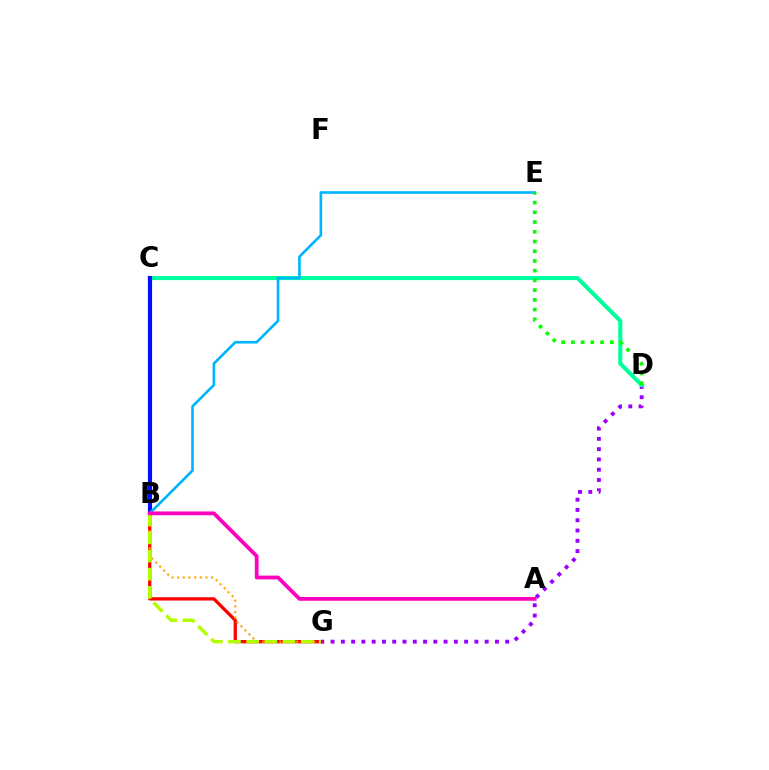{('D', 'G'): [{'color': '#9b00ff', 'line_style': 'dotted', 'thickness': 2.79}], ('C', 'D'): [{'color': '#00ff9d', 'line_style': 'solid', 'thickness': 2.93}], ('B', 'G'): [{'color': '#ff0000', 'line_style': 'solid', 'thickness': 2.37}, {'color': '#ffa500', 'line_style': 'dotted', 'thickness': 1.53}, {'color': '#b3ff00', 'line_style': 'dashed', 'thickness': 2.47}], ('B', 'C'): [{'color': '#0010ff', 'line_style': 'solid', 'thickness': 2.99}], ('B', 'E'): [{'color': '#00b5ff', 'line_style': 'solid', 'thickness': 1.91}], ('D', 'E'): [{'color': '#08ff00', 'line_style': 'dotted', 'thickness': 2.64}], ('A', 'B'): [{'color': '#ff00bd', 'line_style': 'solid', 'thickness': 2.71}]}